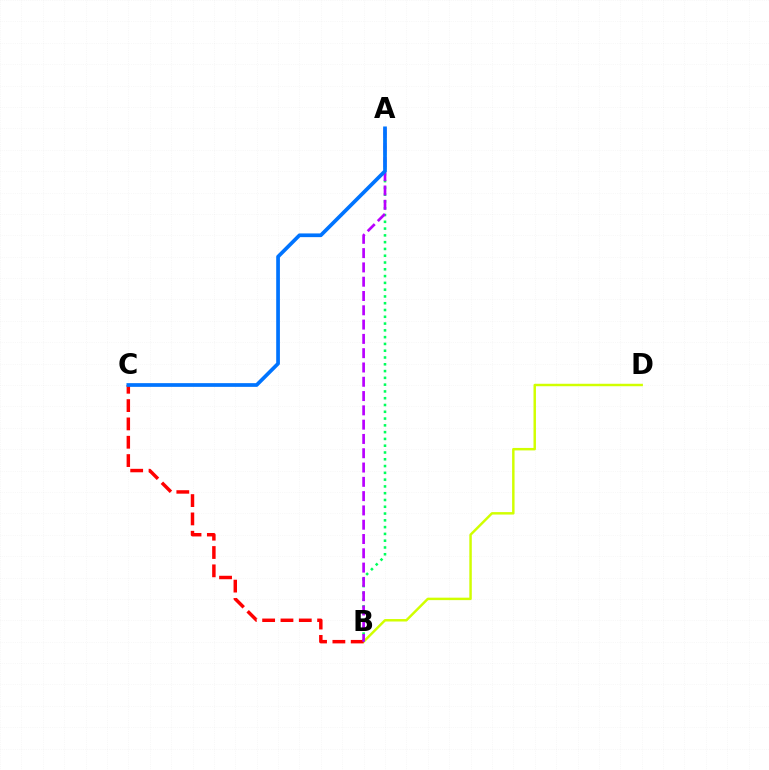{('B', 'D'): [{'color': '#d1ff00', 'line_style': 'solid', 'thickness': 1.77}], ('A', 'B'): [{'color': '#00ff5c', 'line_style': 'dotted', 'thickness': 1.84}, {'color': '#b900ff', 'line_style': 'dashed', 'thickness': 1.94}], ('B', 'C'): [{'color': '#ff0000', 'line_style': 'dashed', 'thickness': 2.49}], ('A', 'C'): [{'color': '#0074ff', 'line_style': 'solid', 'thickness': 2.67}]}